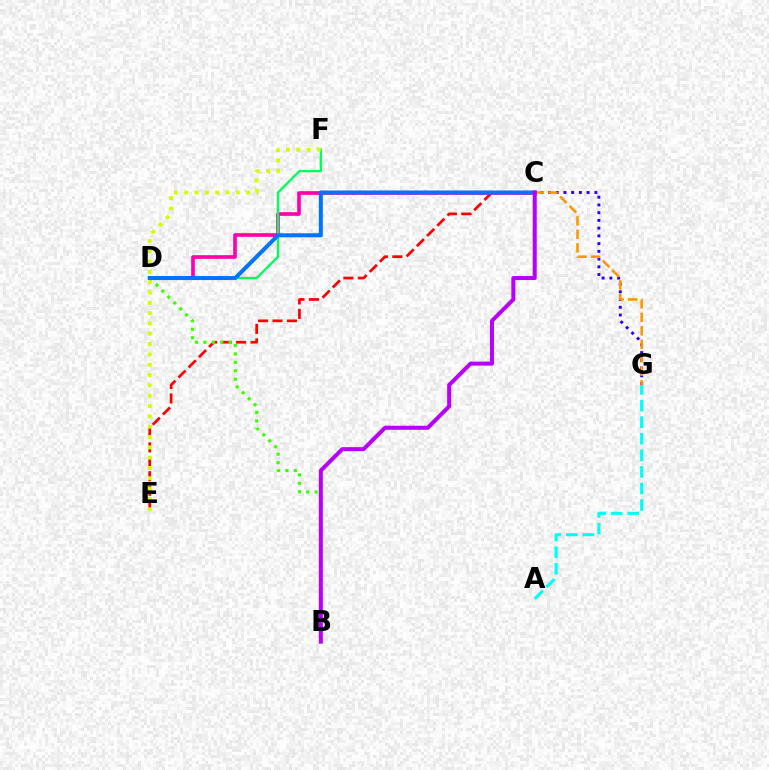{('C', 'E'): [{'color': '#ff0000', 'line_style': 'dashed', 'thickness': 1.96}], ('C', 'D'): [{'color': '#ff00ac', 'line_style': 'solid', 'thickness': 2.63}, {'color': '#0074ff', 'line_style': 'solid', 'thickness': 2.89}], ('A', 'G'): [{'color': '#00fff6', 'line_style': 'dashed', 'thickness': 2.25}], ('C', 'G'): [{'color': '#2500ff', 'line_style': 'dotted', 'thickness': 2.1}, {'color': '#ff9400', 'line_style': 'dashed', 'thickness': 1.83}], ('D', 'F'): [{'color': '#00ff5c', 'line_style': 'solid', 'thickness': 1.68}], ('B', 'D'): [{'color': '#3dff00', 'line_style': 'dotted', 'thickness': 2.29}], ('E', 'F'): [{'color': '#d1ff00', 'line_style': 'dotted', 'thickness': 2.8}], ('B', 'C'): [{'color': '#b900ff', 'line_style': 'solid', 'thickness': 2.9}]}